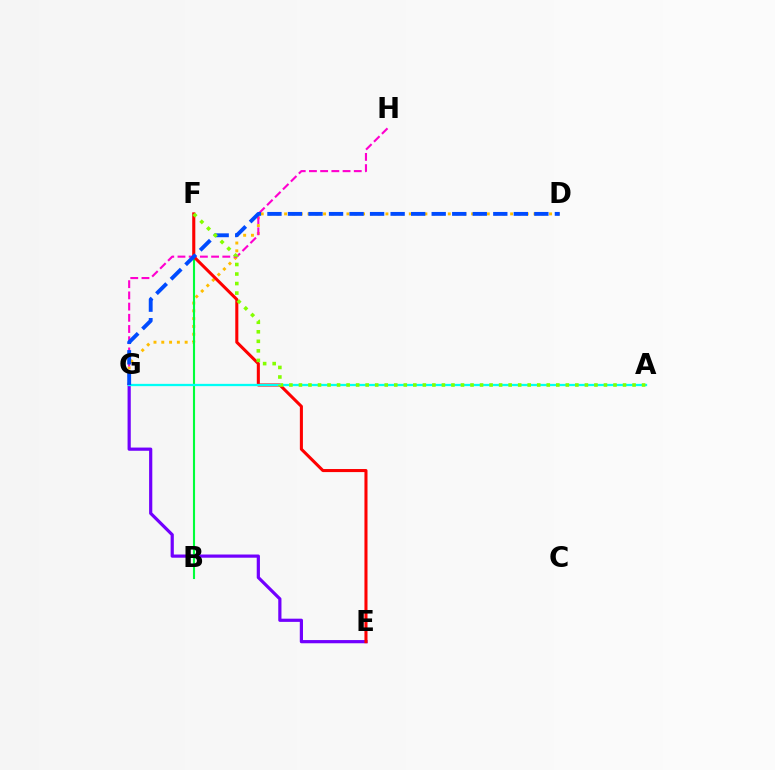{('D', 'G'): [{'color': '#ffbd00', 'line_style': 'dotted', 'thickness': 2.12}, {'color': '#004bff', 'line_style': 'dashed', 'thickness': 2.79}], ('E', 'G'): [{'color': '#7200ff', 'line_style': 'solid', 'thickness': 2.3}], ('B', 'F'): [{'color': '#00ff39', 'line_style': 'solid', 'thickness': 1.52}], ('G', 'H'): [{'color': '#ff00cf', 'line_style': 'dashed', 'thickness': 1.52}], ('E', 'F'): [{'color': '#ff0000', 'line_style': 'solid', 'thickness': 2.2}], ('A', 'G'): [{'color': '#00fff6', 'line_style': 'solid', 'thickness': 1.64}], ('A', 'F'): [{'color': '#84ff00', 'line_style': 'dotted', 'thickness': 2.59}]}